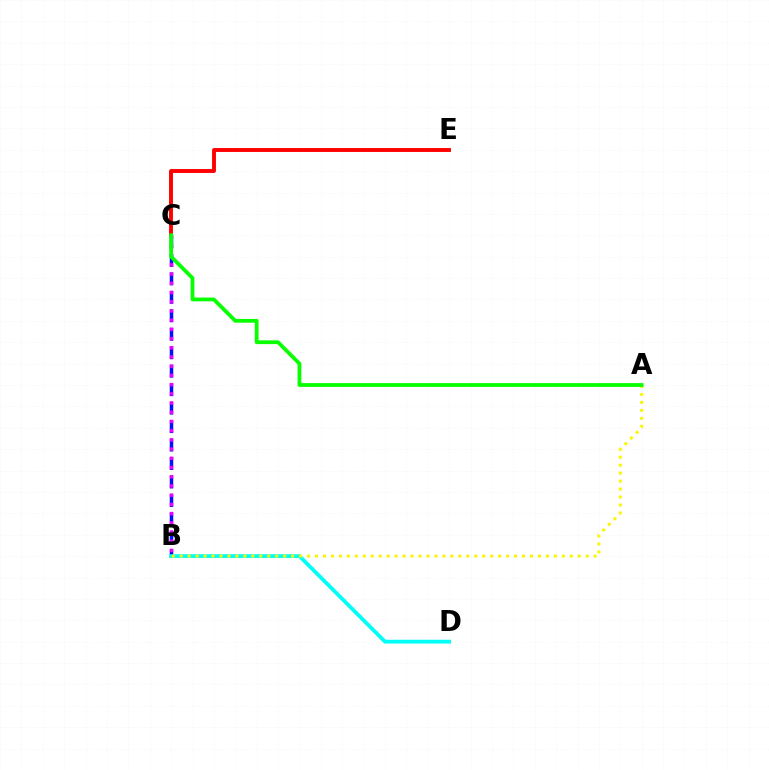{('C', 'E'): [{'color': '#ff0000', 'line_style': 'solid', 'thickness': 2.8}], ('B', 'C'): [{'color': '#0010ff', 'line_style': 'dashed', 'thickness': 2.51}, {'color': '#ee00ff', 'line_style': 'dotted', 'thickness': 2.5}], ('B', 'D'): [{'color': '#00fff6', 'line_style': 'solid', 'thickness': 2.74}], ('A', 'B'): [{'color': '#fcf500', 'line_style': 'dotted', 'thickness': 2.16}], ('A', 'C'): [{'color': '#08ff00', 'line_style': 'solid', 'thickness': 2.72}]}